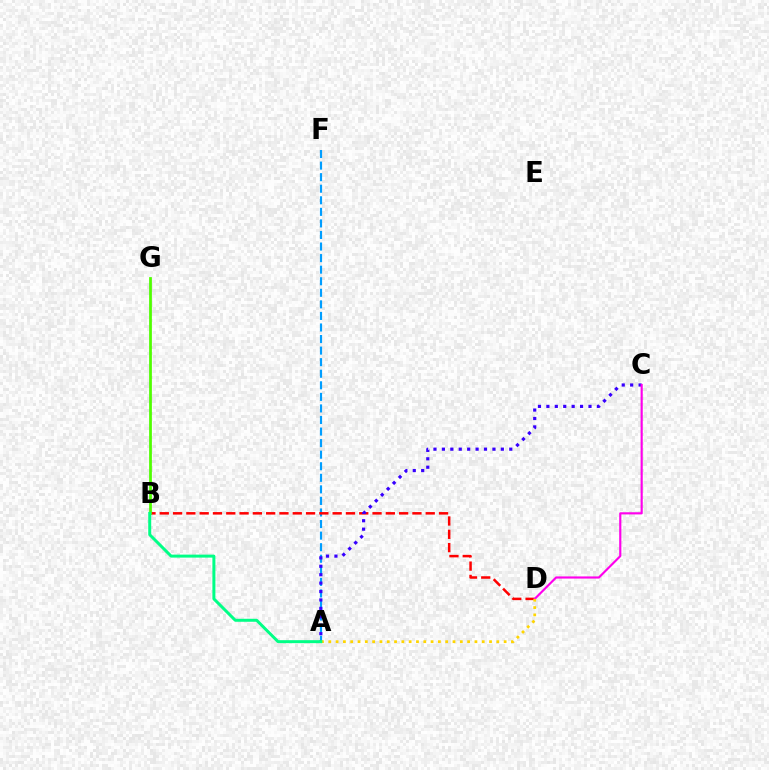{('A', 'F'): [{'color': '#009eff', 'line_style': 'dashed', 'thickness': 1.57}], ('B', 'D'): [{'color': '#ff0000', 'line_style': 'dashed', 'thickness': 1.81}], ('A', 'C'): [{'color': '#3700ff', 'line_style': 'dotted', 'thickness': 2.29}], ('C', 'D'): [{'color': '#ff00ed', 'line_style': 'solid', 'thickness': 1.55}], ('B', 'G'): [{'color': '#4fff00', 'line_style': 'solid', 'thickness': 1.98}], ('A', 'D'): [{'color': '#ffd500', 'line_style': 'dotted', 'thickness': 1.99}], ('A', 'B'): [{'color': '#00ff86', 'line_style': 'solid', 'thickness': 2.15}]}